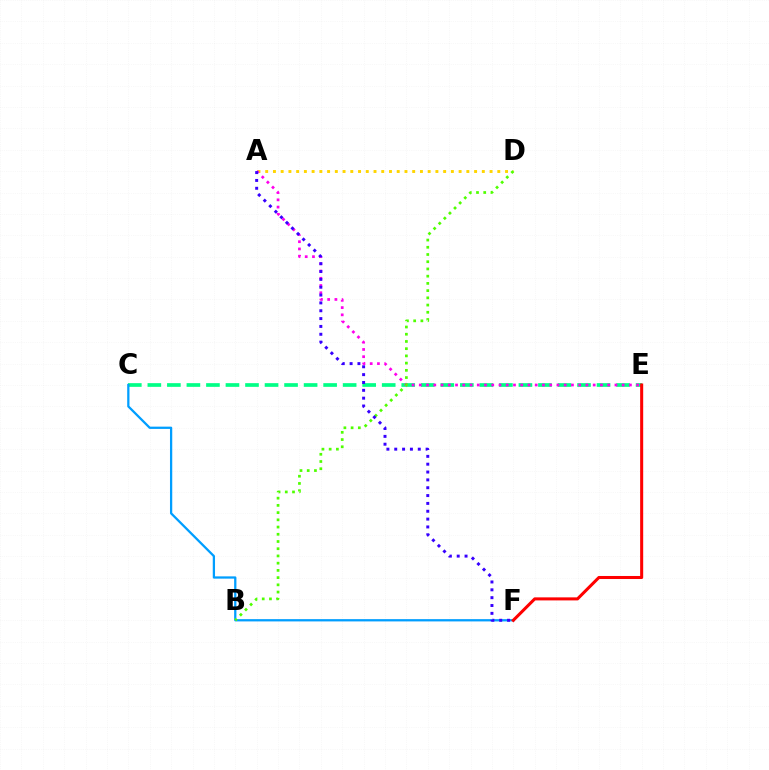{('C', 'E'): [{'color': '#00ff86', 'line_style': 'dashed', 'thickness': 2.65}], ('A', 'D'): [{'color': '#ffd500', 'line_style': 'dotted', 'thickness': 2.1}], ('C', 'F'): [{'color': '#009eff', 'line_style': 'solid', 'thickness': 1.64}], ('A', 'E'): [{'color': '#ff00ed', 'line_style': 'dotted', 'thickness': 1.97}], ('B', 'D'): [{'color': '#4fff00', 'line_style': 'dotted', 'thickness': 1.96}], ('E', 'F'): [{'color': '#ff0000', 'line_style': 'solid', 'thickness': 2.19}], ('A', 'F'): [{'color': '#3700ff', 'line_style': 'dotted', 'thickness': 2.13}]}